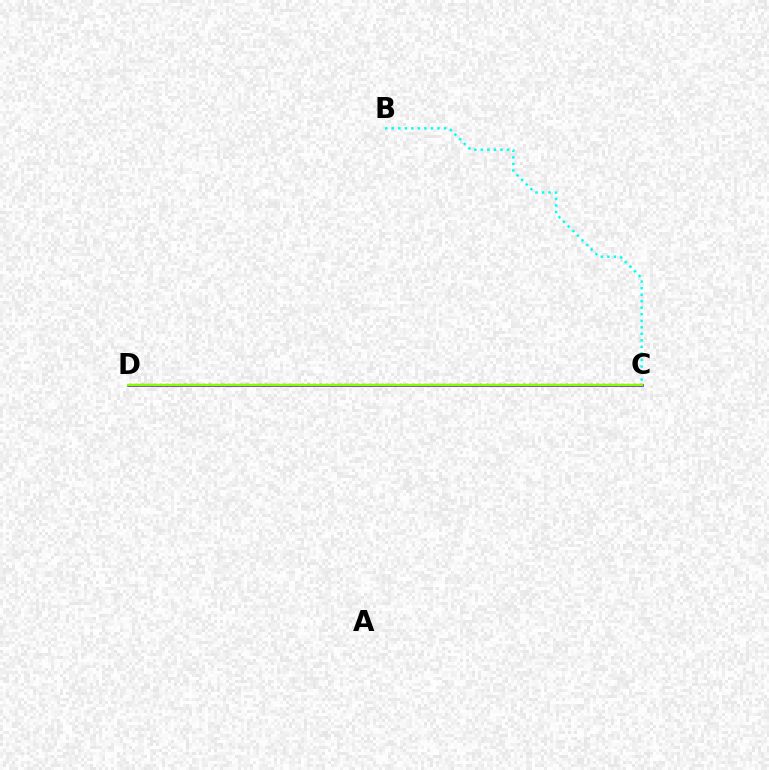{('C', 'D'): [{'color': '#7200ff', 'line_style': 'solid', 'thickness': 1.91}, {'color': '#ff0000', 'line_style': 'dotted', 'thickness': 1.67}, {'color': '#84ff00', 'line_style': 'solid', 'thickness': 1.77}], ('B', 'C'): [{'color': '#00fff6', 'line_style': 'dotted', 'thickness': 1.77}]}